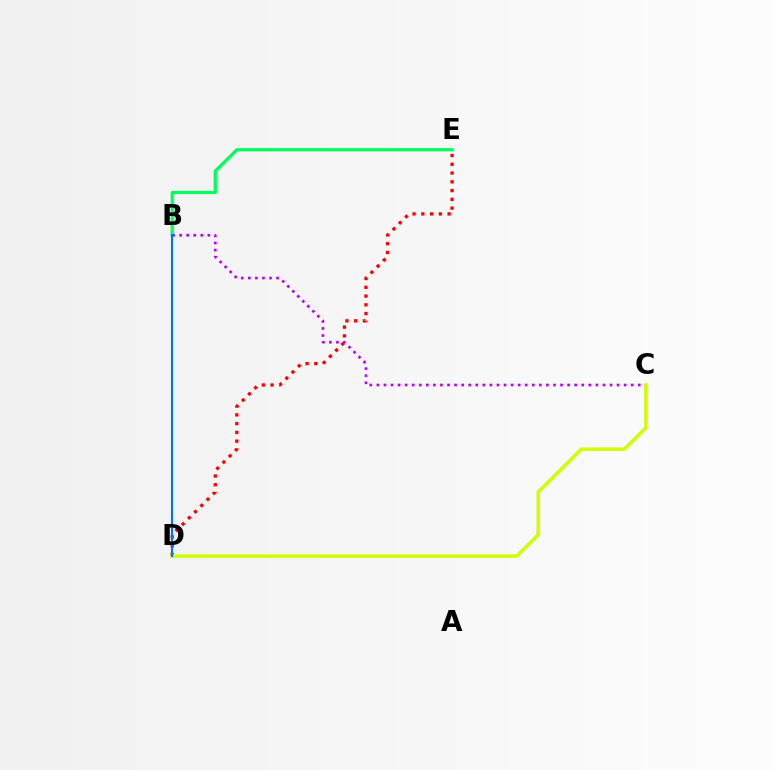{('D', 'E'): [{'color': '#ff0000', 'line_style': 'dotted', 'thickness': 2.38}], ('B', 'E'): [{'color': '#00ff5c', 'line_style': 'solid', 'thickness': 2.32}], ('B', 'C'): [{'color': '#b900ff', 'line_style': 'dotted', 'thickness': 1.92}], ('C', 'D'): [{'color': '#d1ff00', 'line_style': 'solid', 'thickness': 2.51}], ('B', 'D'): [{'color': '#0074ff', 'line_style': 'solid', 'thickness': 1.53}]}